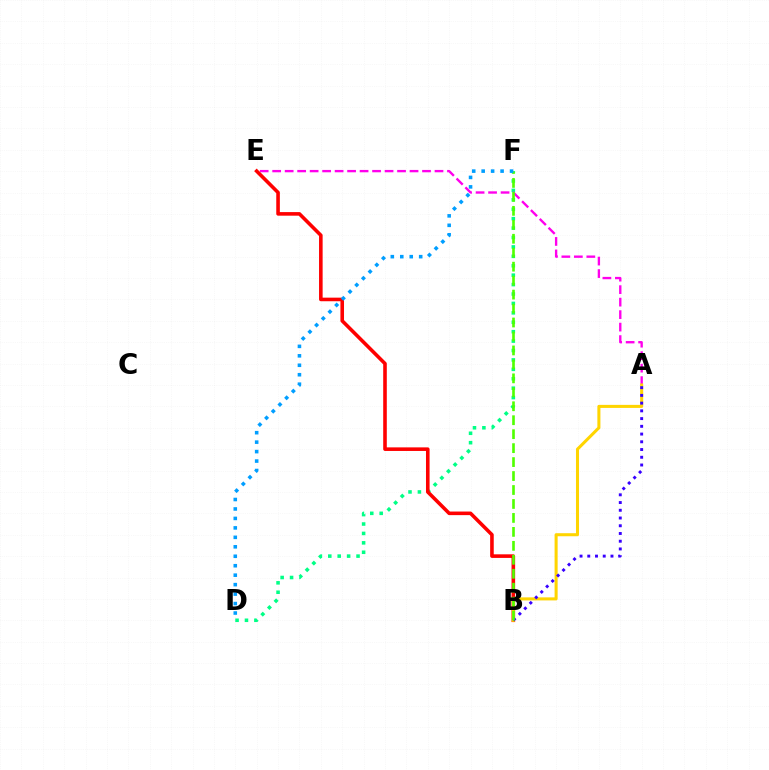{('D', 'F'): [{'color': '#00ff86', 'line_style': 'dotted', 'thickness': 2.56}, {'color': '#009eff', 'line_style': 'dotted', 'thickness': 2.57}], ('A', 'E'): [{'color': '#ff00ed', 'line_style': 'dashed', 'thickness': 1.7}], ('B', 'E'): [{'color': '#ff0000', 'line_style': 'solid', 'thickness': 2.59}], ('A', 'B'): [{'color': '#ffd500', 'line_style': 'solid', 'thickness': 2.19}, {'color': '#3700ff', 'line_style': 'dotted', 'thickness': 2.1}], ('B', 'F'): [{'color': '#4fff00', 'line_style': 'dashed', 'thickness': 1.9}]}